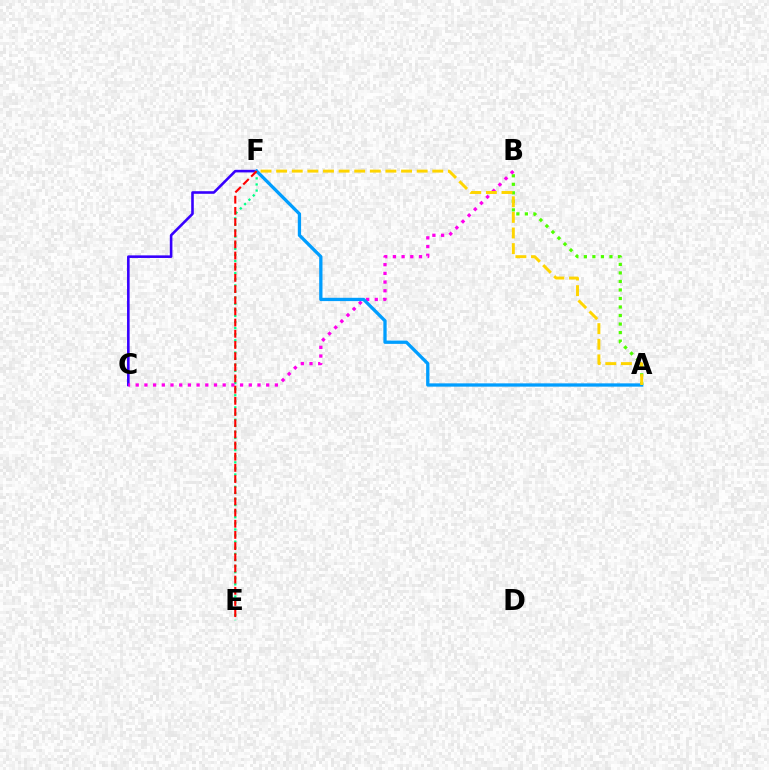{('A', 'B'): [{'color': '#4fff00', 'line_style': 'dotted', 'thickness': 2.32}], ('E', 'F'): [{'color': '#00ff86', 'line_style': 'dotted', 'thickness': 1.66}, {'color': '#ff0000', 'line_style': 'dashed', 'thickness': 1.52}], ('C', 'F'): [{'color': '#3700ff', 'line_style': 'solid', 'thickness': 1.87}], ('B', 'C'): [{'color': '#ff00ed', 'line_style': 'dotted', 'thickness': 2.36}], ('A', 'F'): [{'color': '#009eff', 'line_style': 'solid', 'thickness': 2.37}, {'color': '#ffd500', 'line_style': 'dashed', 'thickness': 2.12}]}